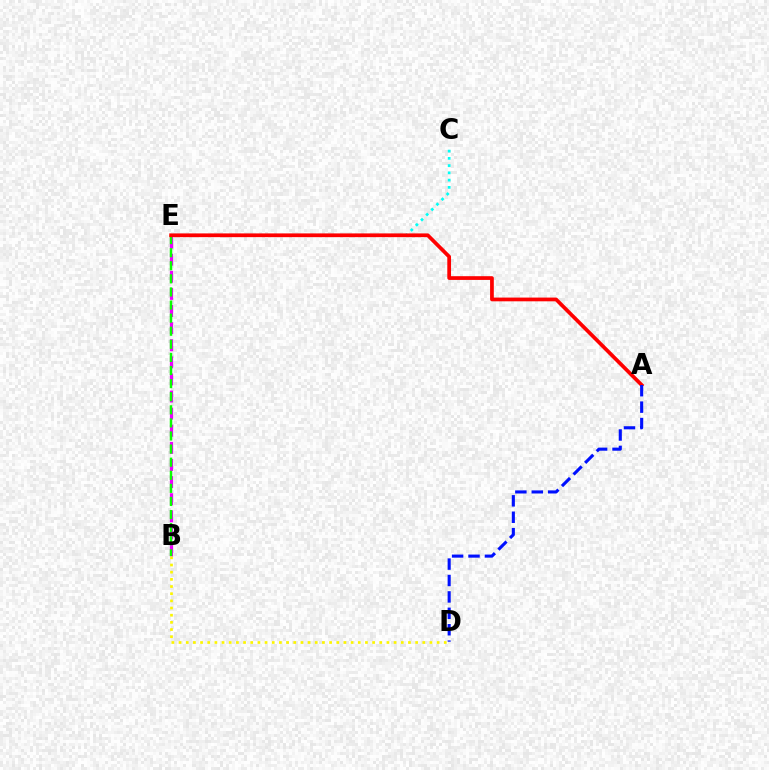{('C', 'E'): [{'color': '#00fff6', 'line_style': 'dotted', 'thickness': 1.97}], ('B', 'E'): [{'color': '#ee00ff', 'line_style': 'dashed', 'thickness': 2.32}, {'color': '#08ff00', 'line_style': 'dashed', 'thickness': 1.78}], ('B', 'D'): [{'color': '#fcf500', 'line_style': 'dotted', 'thickness': 1.95}], ('A', 'E'): [{'color': '#ff0000', 'line_style': 'solid', 'thickness': 2.69}], ('A', 'D'): [{'color': '#0010ff', 'line_style': 'dashed', 'thickness': 2.23}]}